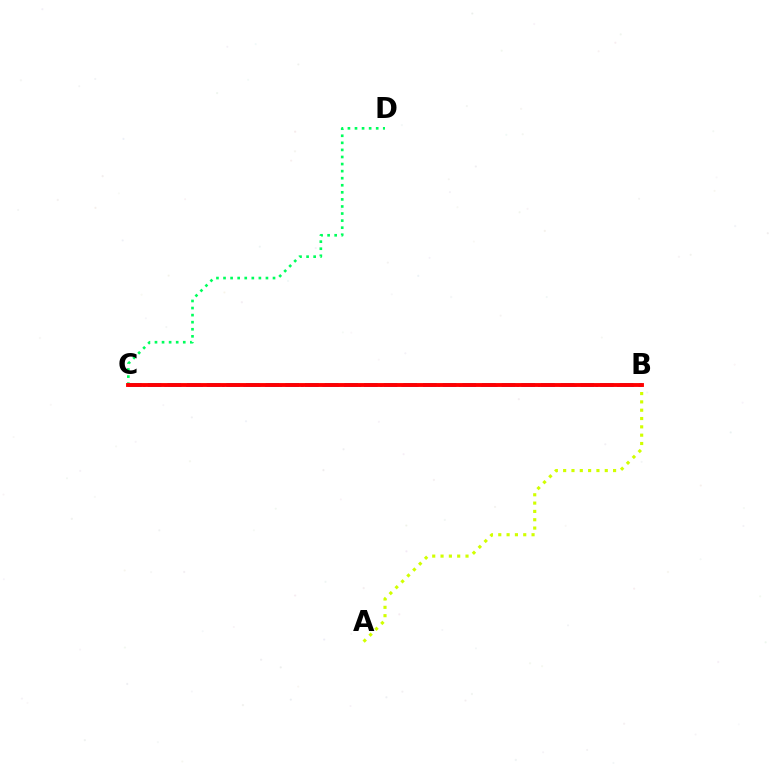{('C', 'D'): [{'color': '#00ff5c', 'line_style': 'dotted', 'thickness': 1.92}], ('A', 'B'): [{'color': '#d1ff00', 'line_style': 'dotted', 'thickness': 2.26}], ('B', 'C'): [{'color': '#0074ff', 'line_style': 'dashed', 'thickness': 2.67}, {'color': '#b900ff', 'line_style': 'dotted', 'thickness': 1.95}, {'color': '#ff0000', 'line_style': 'solid', 'thickness': 2.78}]}